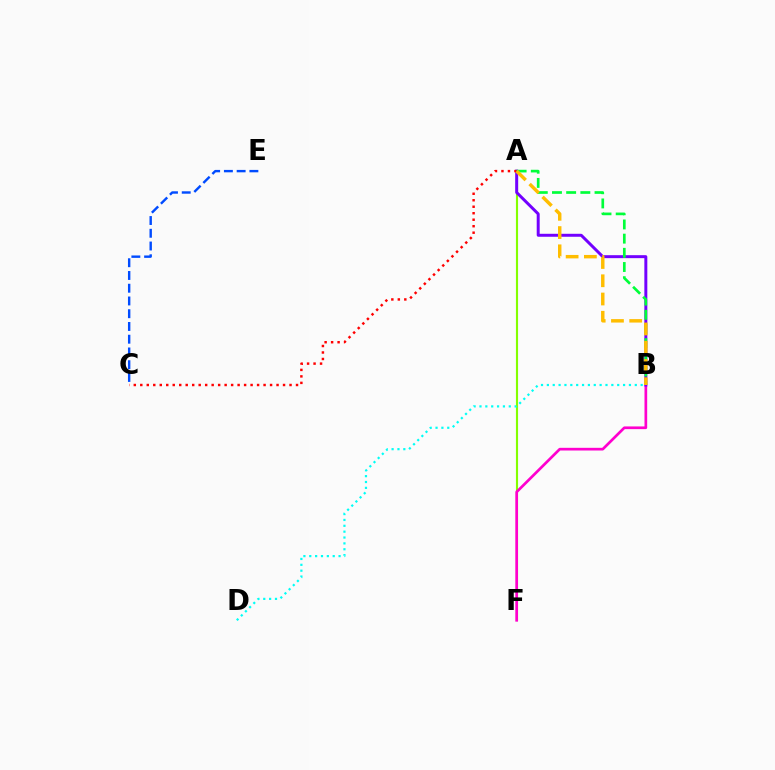{('C', 'E'): [{'color': '#004bff', 'line_style': 'dashed', 'thickness': 1.73}], ('A', 'F'): [{'color': '#84ff00', 'line_style': 'solid', 'thickness': 1.54}], ('B', 'F'): [{'color': '#ff00cf', 'line_style': 'solid', 'thickness': 1.94}], ('A', 'B'): [{'color': '#7200ff', 'line_style': 'solid', 'thickness': 2.14}, {'color': '#00ff39', 'line_style': 'dashed', 'thickness': 1.93}, {'color': '#ffbd00', 'line_style': 'dashed', 'thickness': 2.48}], ('A', 'C'): [{'color': '#ff0000', 'line_style': 'dotted', 'thickness': 1.76}], ('B', 'D'): [{'color': '#00fff6', 'line_style': 'dotted', 'thickness': 1.59}]}